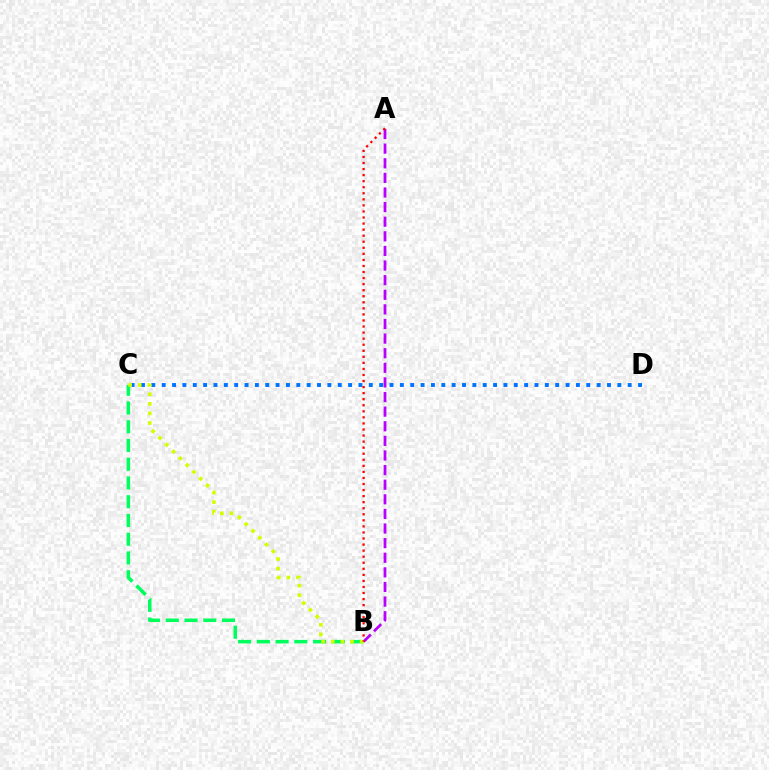{('A', 'B'): [{'color': '#b900ff', 'line_style': 'dashed', 'thickness': 1.98}, {'color': '#ff0000', 'line_style': 'dotted', 'thickness': 1.65}], ('C', 'D'): [{'color': '#0074ff', 'line_style': 'dotted', 'thickness': 2.81}], ('B', 'C'): [{'color': '#00ff5c', 'line_style': 'dashed', 'thickness': 2.55}, {'color': '#d1ff00', 'line_style': 'dotted', 'thickness': 2.61}]}